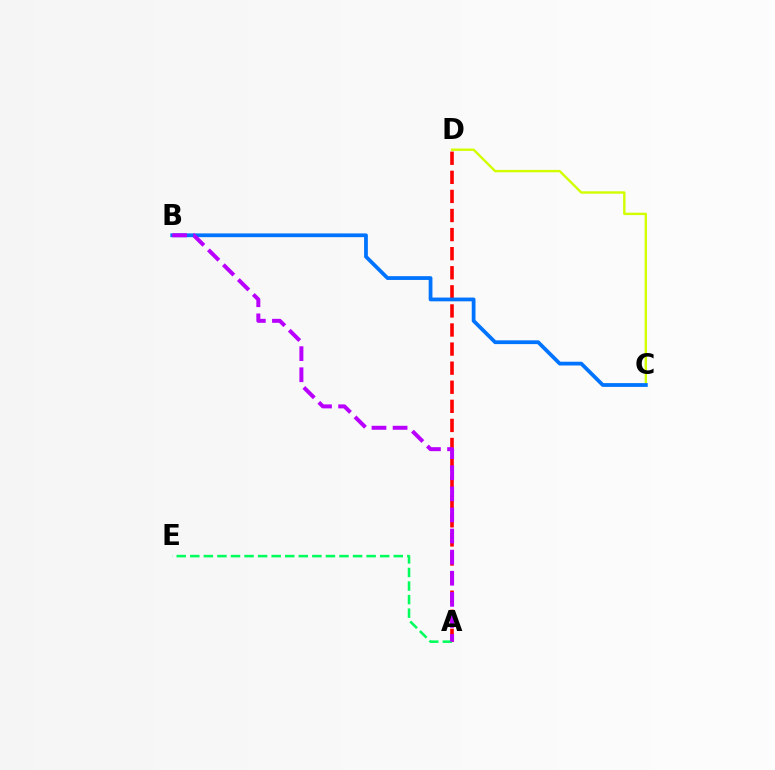{('A', 'D'): [{'color': '#ff0000', 'line_style': 'dashed', 'thickness': 2.59}], ('A', 'E'): [{'color': '#00ff5c', 'line_style': 'dashed', 'thickness': 1.84}], ('C', 'D'): [{'color': '#d1ff00', 'line_style': 'solid', 'thickness': 1.72}], ('B', 'C'): [{'color': '#0074ff', 'line_style': 'solid', 'thickness': 2.71}], ('A', 'B'): [{'color': '#b900ff', 'line_style': 'dashed', 'thickness': 2.87}]}